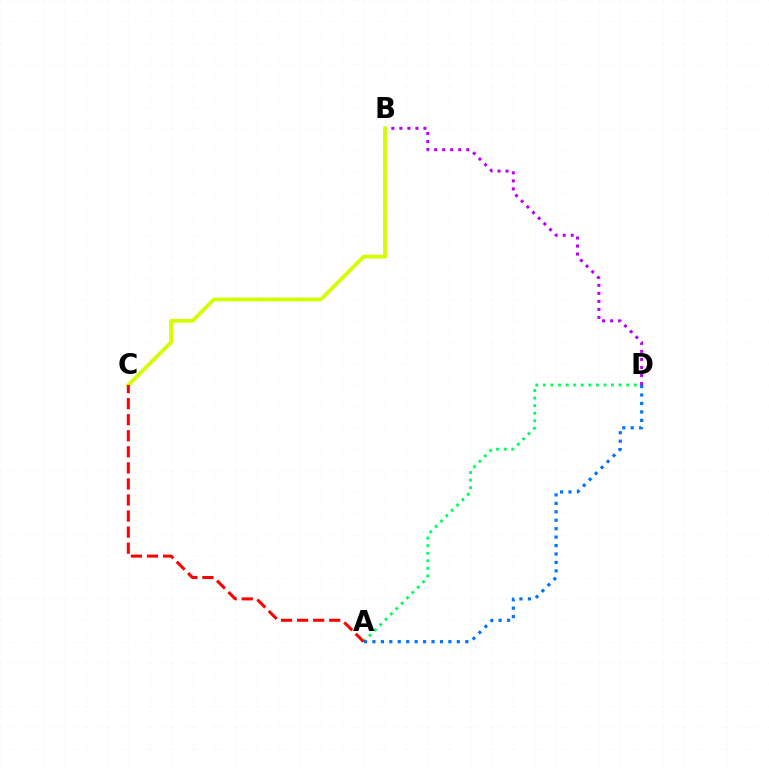{('A', 'D'): [{'color': '#00ff5c', 'line_style': 'dotted', 'thickness': 2.06}, {'color': '#0074ff', 'line_style': 'dotted', 'thickness': 2.29}], ('B', 'D'): [{'color': '#b900ff', 'line_style': 'dotted', 'thickness': 2.18}], ('B', 'C'): [{'color': '#d1ff00', 'line_style': 'solid', 'thickness': 2.73}], ('A', 'C'): [{'color': '#ff0000', 'line_style': 'dashed', 'thickness': 2.18}]}